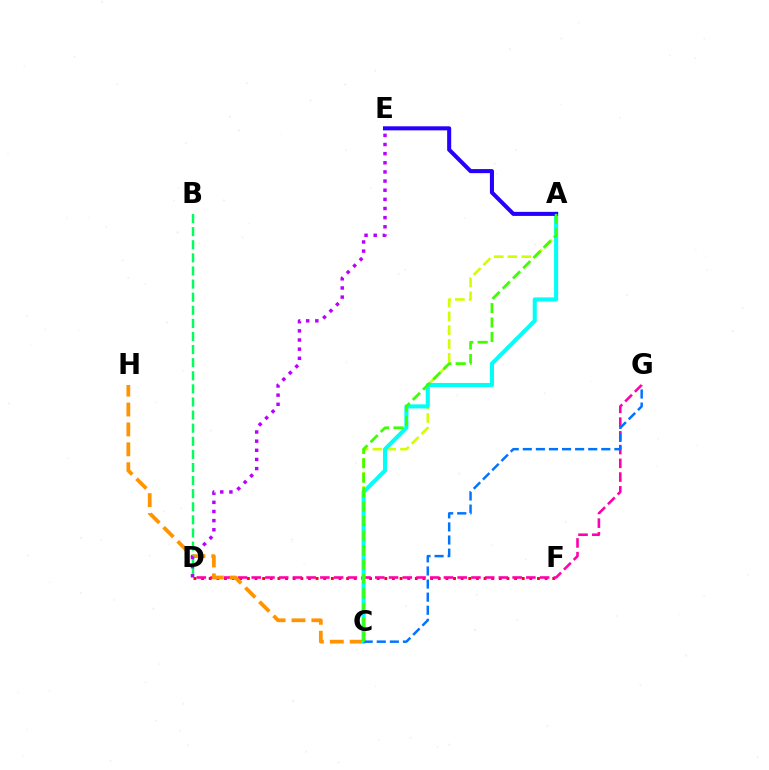{('D', 'F'): [{'color': '#ff0000', 'line_style': 'dotted', 'thickness': 2.07}], ('D', 'G'): [{'color': '#ff00ac', 'line_style': 'dashed', 'thickness': 1.87}], ('C', 'H'): [{'color': '#ff9400', 'line_style': 'dashed', 'thickness': 2.7}], ('A', 'C'): [{'color': '#d1ff00', 'line_style': 'dashed', 'thickness': 1.88}, {'color': '#00fff6', 'line_style': 'solid', 'thickness': 2.93}, {'color': '#3dff00', 'line_style': 'dashed', 'thickness': 1.97}], ('C', 'G'): [{'color': '#0074ff', 'line_style': 'dashed', 'thickness': 1.78}], ('B', 'D'): [{'color': '#00ff5c', 'line_style': 'dashed', 'thickness': 1.78}], ('D', 'E'): [{'color': '#b900ff', 'line_style': 'dotted', 'thickness': 2.48}], ('A', 'E'): [{'color': '#2500ff', 'line_style': 'solid', 'thickness': 2.92}]}